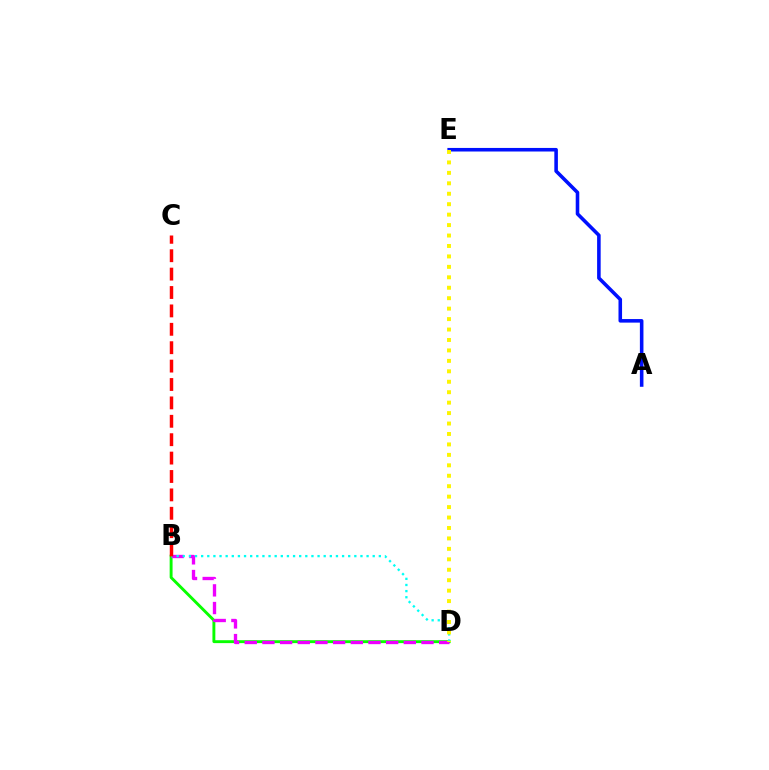{('A', 'E'): [{'color': '#0010ff', 'line_style': 'solid', 'thickness': 2.57}], ('B', 'D'): [{'color': '#08ff00', 'line_style': 'solid', 'thickness': 2.09}, {'color': '#ee00ff', 'line_style': 'dashed', 'thickness': 2.4}, {'color': '#00fff6', 'line_style': 'dotted', 'thickness': 1.66}], ('B', 'C'): [{'color': '#ff0000', 'line_style': 'dashed', 'thickness': 2.5}], ('D', 'E'): [{'color': '#fcf500', 'line_style': 'dotted', 'thickness': 2.84}]}